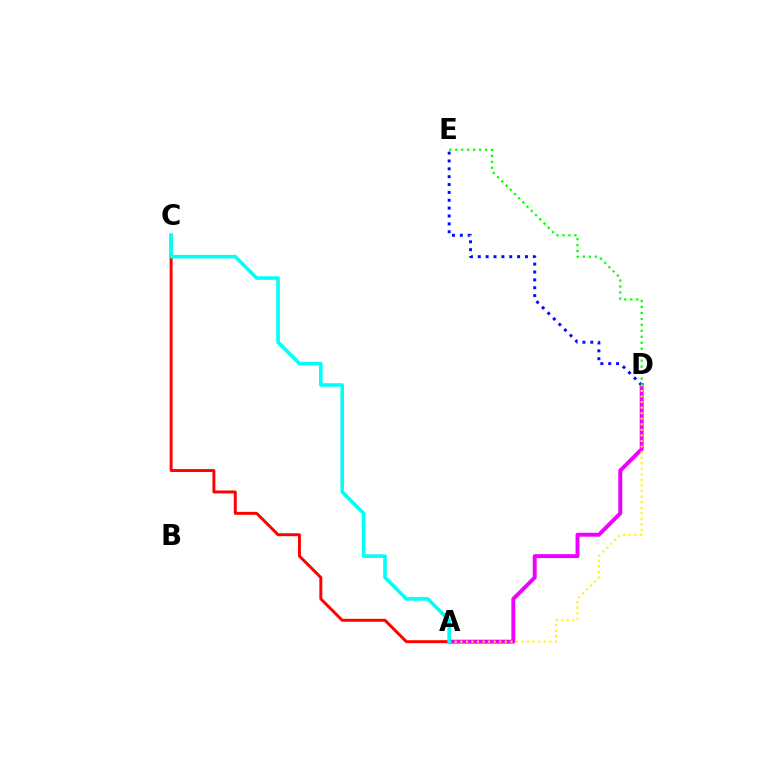{('A', 'D'): [{'color': '#ee00ff', 'line_style': 'solid', 'thickness': 2.83}, {'color': '#fcf500', 'line_style': 'dotted', 'thickness': 1.51}], ('D', 'E'): [{'color': '#0010ff', 'line_style': 'dotted', 'thickness': 2.14}, {'color': '#08ff00', 'line_style': 'dotted', 'thickness': 1.62}], ('A', 'C'): [{'color': '#ff0000', 'line_style': 'solid', 'thickness': 2.11}, {'color': '#00fff6', 'line_style': 'solid', 'thickness': 2.59}]}